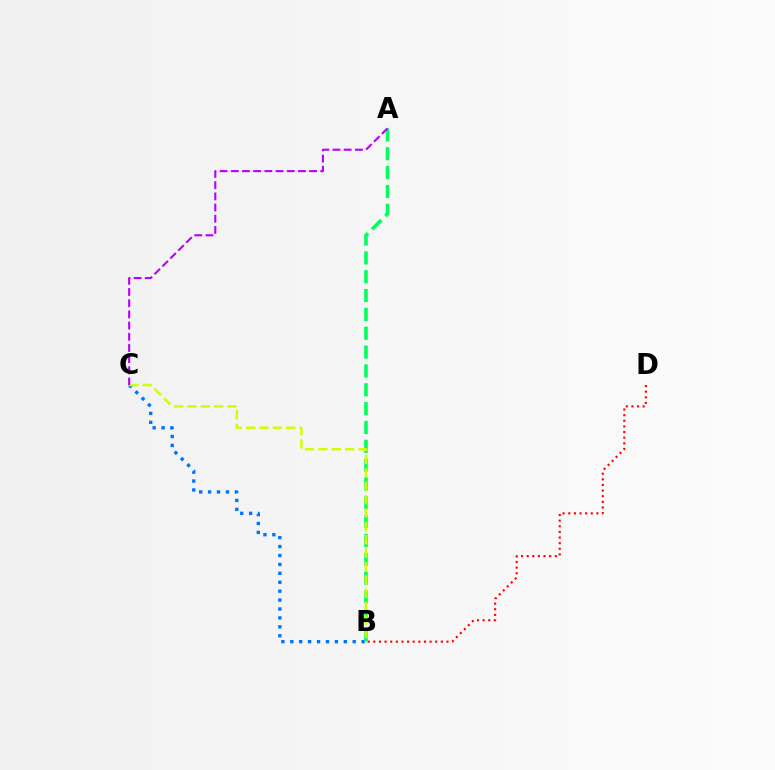{('B', 'C'): [{'color': '#0074ff', 'line_style': 'dotted', 'thickness': 2.42}, {'color': '#d1ff00', 'line_style': 'dashed', 'thickness': 1.82}], ('A', 'B'): [{'color': '#00ff5c', 'line_style': 'dashed', 'thickness': 2.56}], ('B', 'D'): [{'color': '#ff0000', 'line_style': 'dotted', 'thickness': 1.53}], ('A', 'C'): [{'color': '#b900ff', 'line_style': 'dashed', 'thickness': 1.52}]}